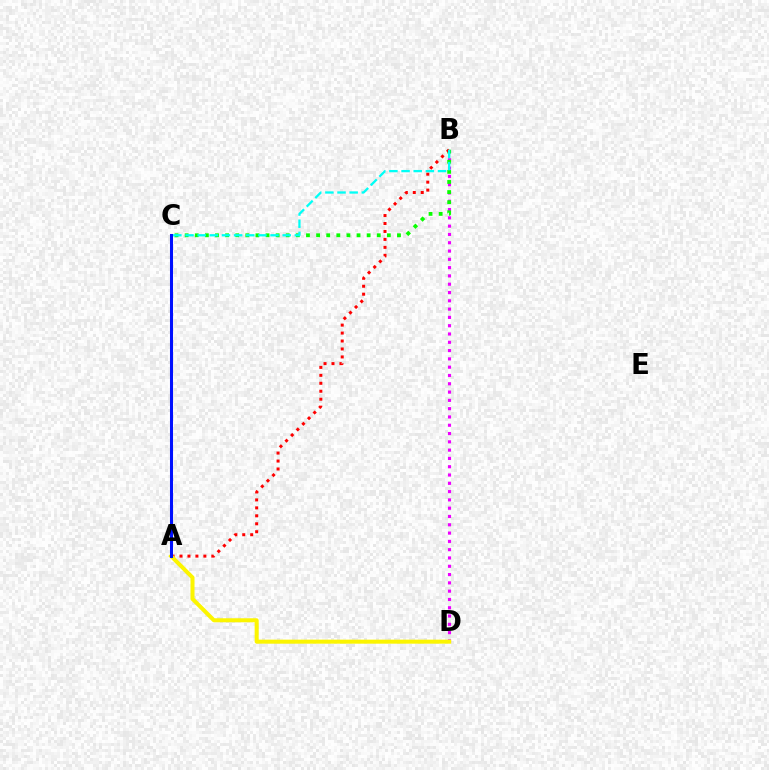{('B', 'D'): [{'color': '#ee00ff', 'line_style': 'dotted', 'thickness': 2.25}], ('B', 'C'): [{'color': '#08ff00', 'line_style': 'dotted', 'thickness': 2.75}, {'color': '#00fff6', 'line_style': 'dashed', 'thickness': 1.65}], ('A', 'B'): [{'color': '#ff0000', 'line_style': 'dotted', 'thickness': 2.16}], ('A', 'D'): [{'color': '#fcf500', 'line_style': 'solid', 'thickness': 2.9}], ('A', 'C'): [{'color': '#0010ff', 'line_style': 'solid', 'thickness': 2.19}]}